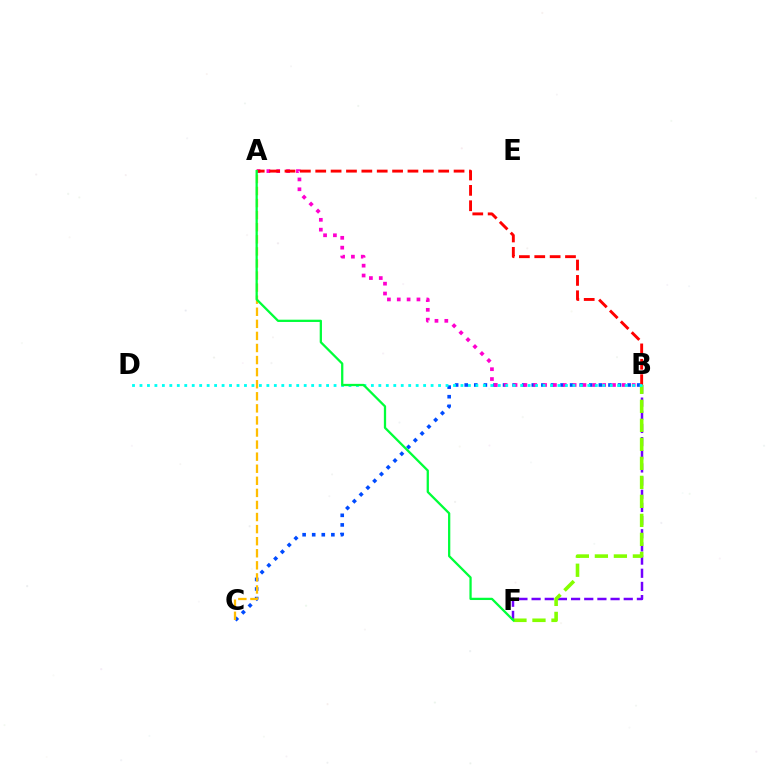{('B', 'F'): [{'color': '#7200ff', 'line_style': 'dashed', 'thickness': 1.79}, {'color': '#84ff00', 'line_style': 'dashed', 'thickness': 2.58}], ('B', 'C'): [{'color': '#004bff', 'line_style': 'dotted', 'thickness': 2.6}], ('A', 'B'): [{'color': '#ff00cf', 'line_style': 'dotted', 'thickness': 2.68}, {'color': '#ff0000', 'line_style': 'dashed', 'thickness': 2.09}], ('B', 'D'): [{'color': '#00fff6', 'line_style': 'dotted', 'thickness': 2.03}], ('A', 'C'): [{'color': '#ffbd00', 'line_style': 'dashed', 'thickness': 1.64}], ('A', 'F'): [{'color': '#00ff39', 'line_style': 'solid', 'thickness': 1.64}]}